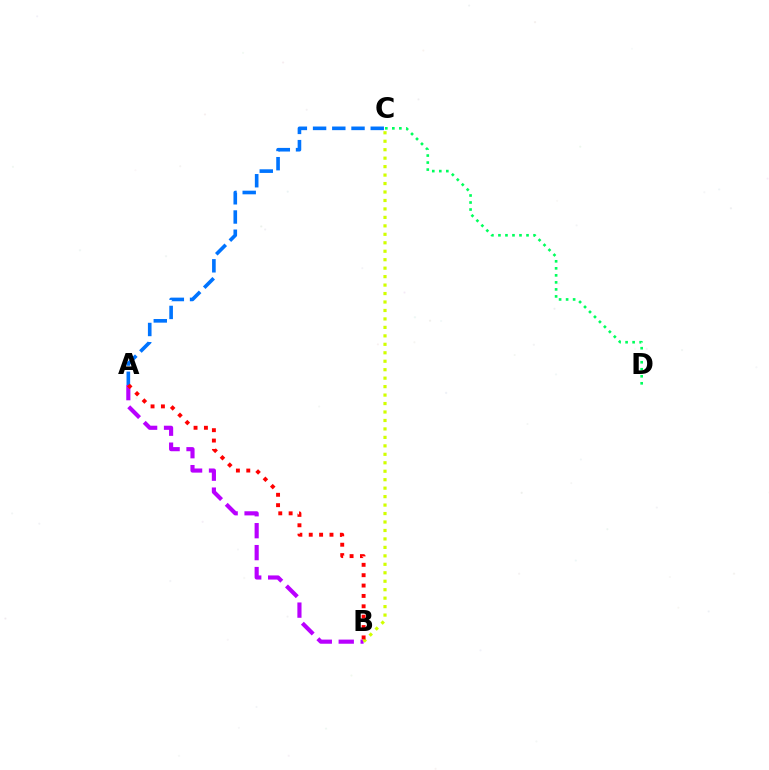{('A', 'B'): [{'color': '#b900ff', 'line_style': 'dashed', 'thickness': 2.98}, {'color': '#ff0000', 'line_style': 'dotted', 'thickness': 2.82}], ('C', 'D'): [{'color': '#00ff5c', 'line_style': 'dotted', 'thickness': 1.91}], ('A', 'C'): [{'color': '#0074ff', 'line_style': 'dashed', 'thickness': 2.61}], ('B', 'C'): [{'color': '#d1ff00', 'line_style': 'dotted', 'thickness': 2.3}]}